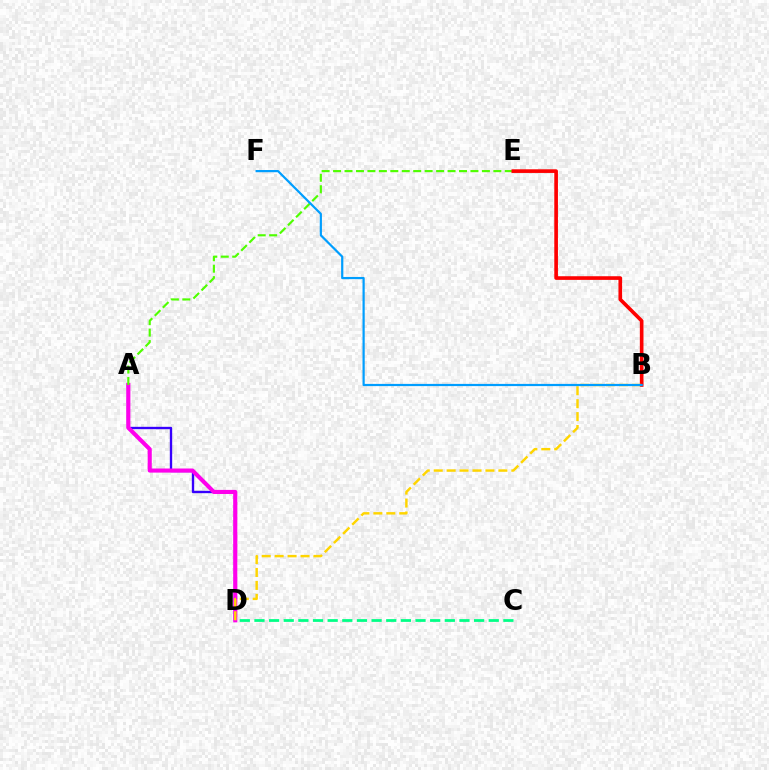{('A', 'D'): [{'color': '#3700ff', 'line_style': 'solid', 'thickness': 1.69}, {'color': '#ff00ed', 'line_style': 'solid', 'thickness': 2.95}], ('C', 'D'): [{'color': '#00ff86', 'line_style': 'dashed', 'thickness': 1.99}], ('A', 'E'): [{'color': '#4fff00', 'line_style': 'dashed', 'thickness': 1.56}], ('B', 'E'): [{'color': '#ff0000', 'line_style': 'solid', 'thickness': 2.63}], ('B', 'D'): [{'color': '#ffd500', 'line_style': 'dashed', 'thickness': 1.76}], ('B', 'F'): [{'color': '#009eff', 'line_style': 'solid', 'thickness': 1.59}]}